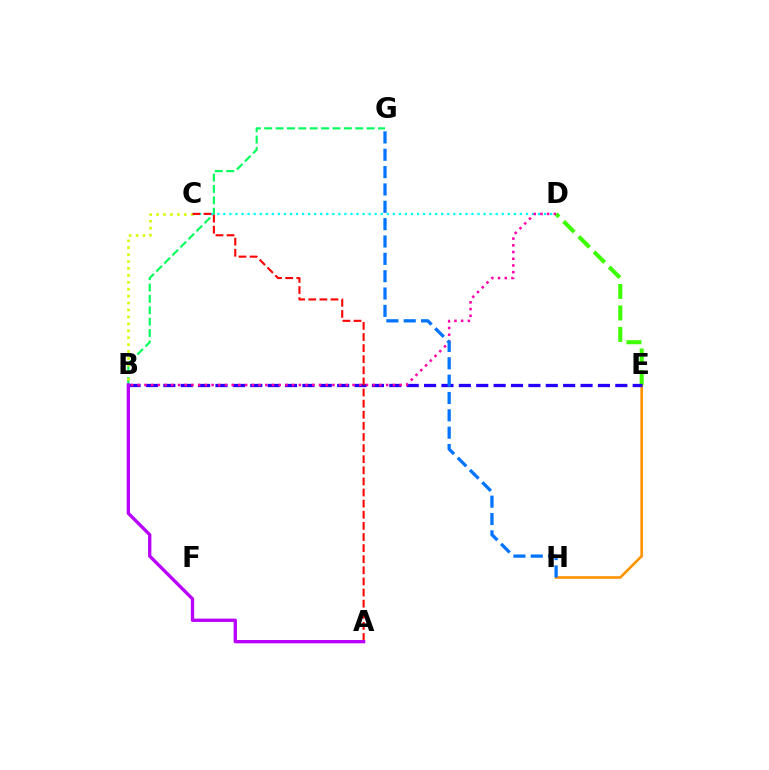{('E', 'H'): [{'color': '#ff9400', 'line_style': 'solid', 'thickness': 1.9}], ('B', 'G'): [{'color': '#00ff5c', 'line_style': 'dashed', 'thickness': 1.55}], ('D', 'E'): [{'color': '#3dff00', 'line_style': 'dashed', 'thickness': 2.92}], ('C', 'D'): [{'color': '#00fff6', 'line_style': 'dotted', 'thickness': 1.64}], ('B', 'C'): [{'color': '#d1ff00', 'line_style': 'dotted', 'thickness': 1.88}], ('B', 'E'): [{'color': '#2500ff', 'line_style': 'dashed', 'thickness': 2.36}], ('A', 'C'): [{'color': '#ff0000', 'line_style': 'dashed', 'thickness': 1.51}], ('B', 'D'): [{'color': '#ff00ac', 'line_style': 'dotted', 'thickness': 1.82}], ('G', 'H'): [{'color': '#0074ff', 'line_style': 'dashed', 'thickness': 2.36}], ('A', 'B'): [{'color': '#b900ff', 'line_style': 'solid', 'thickness': 2.38}]}